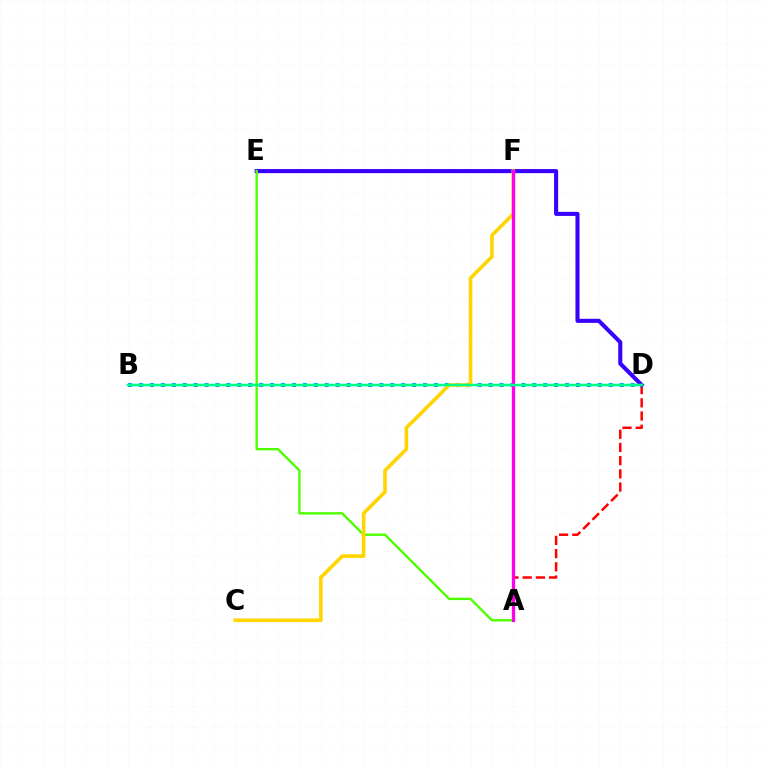{('A', 'D'): [{'color': '#ff0000', 'line_style': 'dashed', 'thickness': 1.79}], ('D', 'E'): [{'color': '#3700ff', 'line_style': 'solid', 'thickness': 2.93}], ('B', 'D'): [{'color': '#009eff', 'line_style': 'dotted', 'thickness': 2.97}, {'color': '#00ff86', 'line_style': 'solid', 'thickness': 1.8}], ('A', 'E'): [{'color': '#4fff00', 'line_style': 'solid', 'thickness': 1.72}], ('C', 'F'): [{'color': '#ffd500', 'line_style': 'solid', 'thickness': 2.6}], ('A', 'F'): [{'color': '#ff00ed', 'line_style': 'solid', 'thickness': 2.37}]}